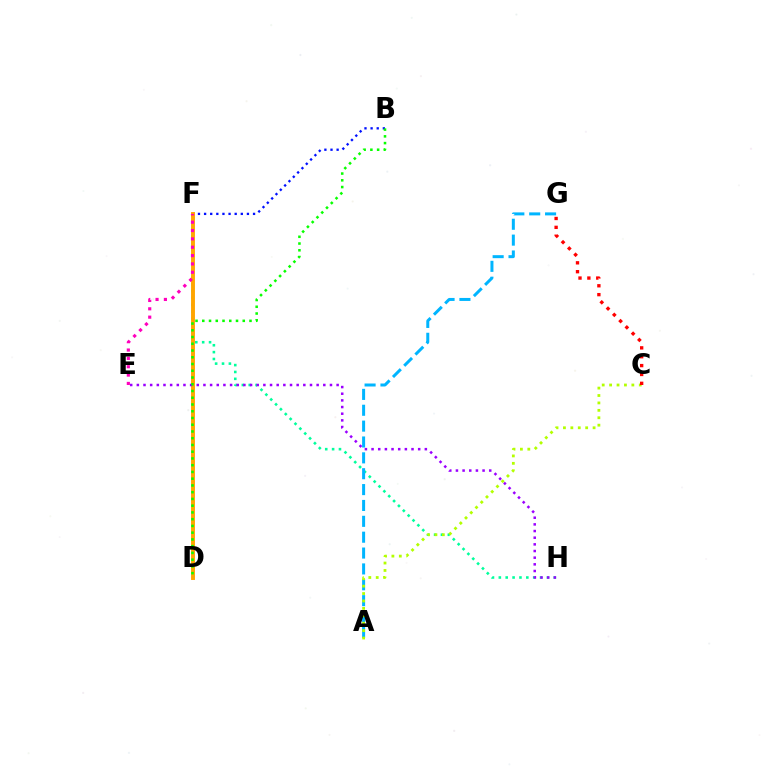{('F', 'H'): [{'color': '#00ff9d', 'line_style': 'dotted', 'thickness': 1.87}], ('A', 'G'): [{'color': '#00b5ff', 'line_style': 'dashed', 'thickness': 2.16}], ('B', 'F'): [{'color': '#0010ff', 'line_style': 'dotted', 'thickness': 1.66}], ('D', 'F'): [{'color': '#ffa500', 'line_style': 'solid', 'thickness': 2.81}], ('E', 'F'): [{'color': '#ff00bd', 'line_style': 'dotted', 'thickness': 2.27}], ('E', 'H'): [{'color': '#9b00ff', 'line_style': 'dotted', 'thickness': 1.81}], ('B', 'D'): [{'color': '#08ff00', 'line_style': 'dotted', 'thickness': 1.83}], ('A', 'C'): [{'color': '#b3ff00', 'line_style': 'dotted', 'thickness': 2.01}], ('C', 'G'): [{'color': '#ff0000', 'line_style': 'dotted', 'thickness': 2.41}]}